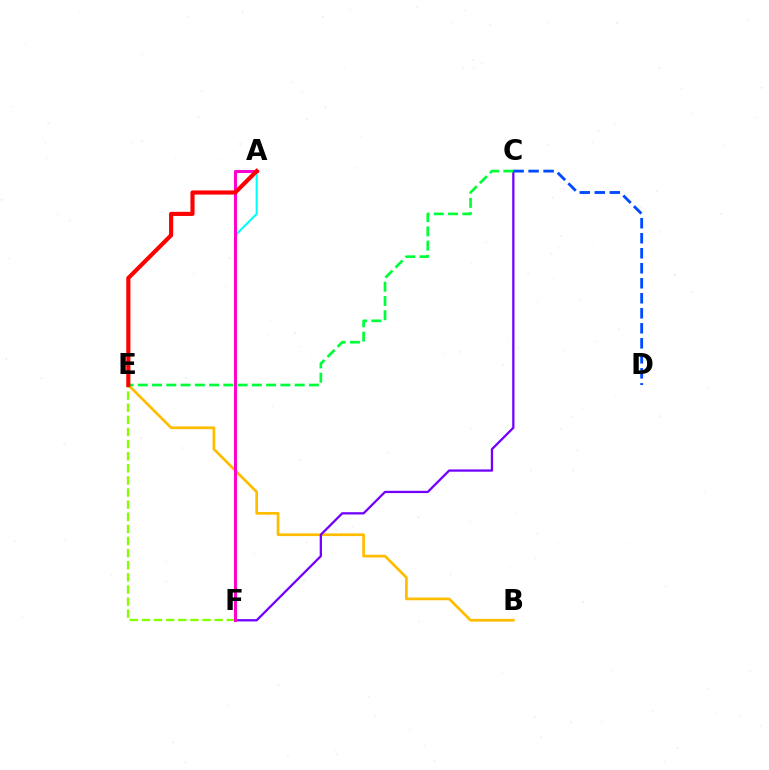{('B', 'E'): [{'color': '#ffbd00', 'line_style': 'solid', 'thickness': 1.95}], ('A', 'F'): [{'color': '#00fff6', 'line_style': 'solid', 'thickness': 1.5}, {'color': '#ff00cf', 'line_style': 'solid', 'thickness': 2.19}], ('C', 'F'): [{'color': '#7200ff', 'line_style': 'solid', 'thickness': 1.64}], ('E', 'F'): [{'color': '#84ff00', 'line_style': 'dashed', 'thickness': 1.65}], ('C', 'D'): [{'color': '#004bff', 'line_style': 'dashed', 'thickness': 2.04}], ('C', 'E'): [{'color': '#00ff39', 'line_style': 'dashed', 'thickness': 1.94}], ('A', 'E'): [{'color': '#ff0000', 'line_style': 'solid', 'thickness': 2.98}]}